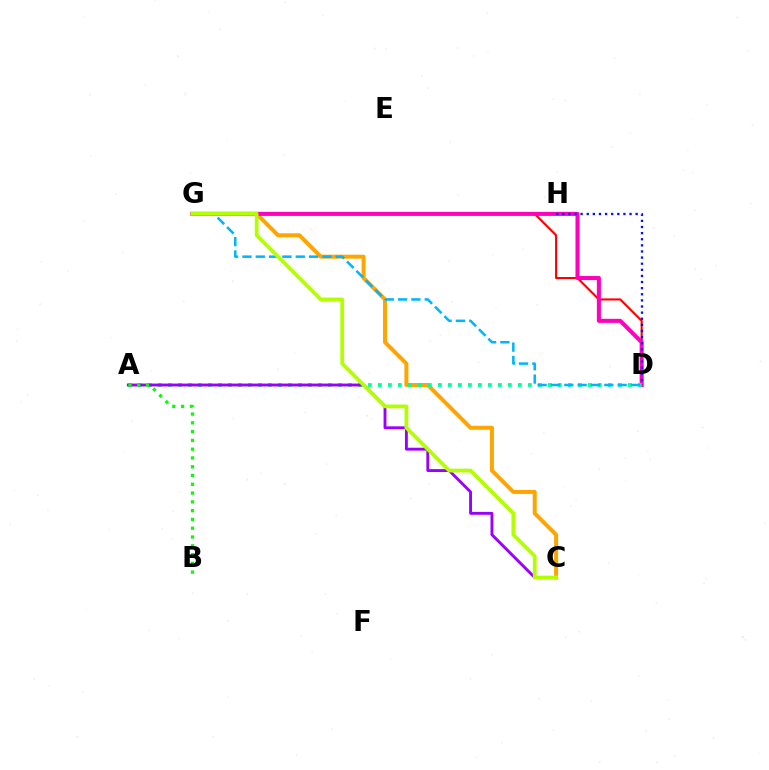{('C', 'G'): [{'color': '#ffa500', 'line_style': 'solid', 'thickness': 2.88}, {'color': '#b3ff00', 'line_style': 'solid', 'thickness': 2.71}], ('D', 'G'): [{'color': '#ff0000', 'line_style': 'solid', 'thickness': 1.51}, {'color': '#ff00bd', 'line_style': 'solid', 'thickness': 2.92}, {'color': '#00b5ff', 'line_style': 'dashed', 'thickness': 1.81}], ('A', 'D'): [{'color': '#00ff9d', 'line_style': 'dotted', 'thickness': 2.72}], ('A', 'C'): [{'color': '#9b00ff', 'line_style': 'solid', 'thickness': 2.07}], ('D', 'H'): [{'color': '#0010ff', 'line_style': 'dotted', 'thickness': 1.66}], ('A', 'B'): [{'color': '#08ff00', 'line_style': 'dotted', 'thickness': 2.39}]}